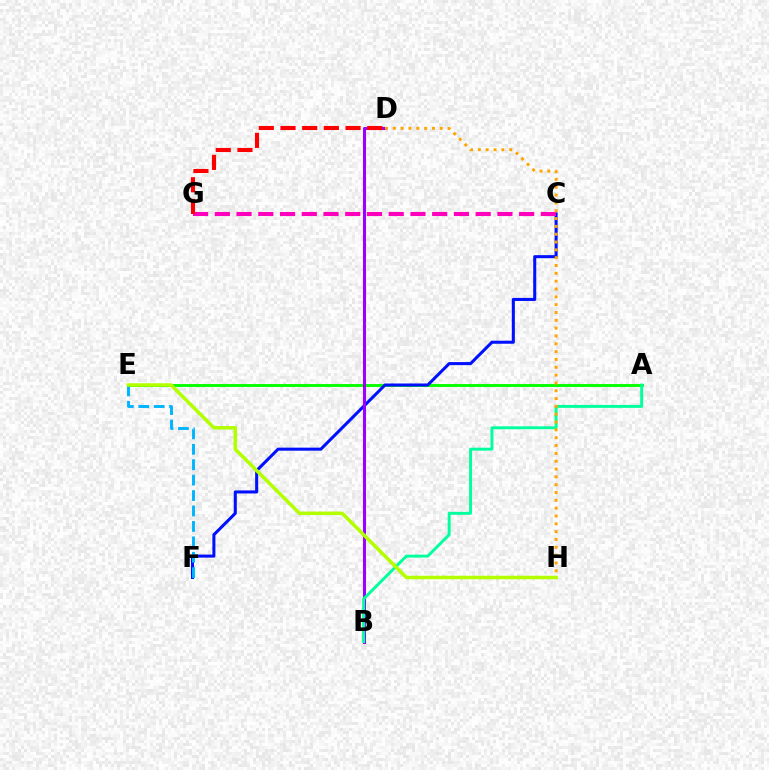{('A', 'E'): [{'color': '#08ff00', 'line_style': 'solid', 'thickness': 2.11}], ('C', 'F'): [{'color': '#0010ff', 'line_style': 'solid', 'thickness': 2.19}], ('C', 'G'): [{'color': '#ff00bd', 'line_style': 'dashed', 'thickness': 2.95}], ('B', 'D'): [{'color': '#9b00ff', 'line_style': 'solid', 'thickness': 2.19}], ('A', 'B'): [{'color': '#00ff9d', 'line_style': 'solid', 'thickness': 2.11}], ('E', 'F'): [{'color': '#00b5ff', 'line_style': 'dashed', 'thickness': 2.1}], ('D', 'H'): [{'color': '#ffa500', 'line_style': 'dotted', 'thickness': 2.13}], ('D', 'G'): [{'color': '#ff0000', 'line_style': 'dashed', 'thickness': 2.95}], ('E', 'H'): [{'color': '#b3ff00', 'line_style': 'solid', 'thickness': 2.53}]}